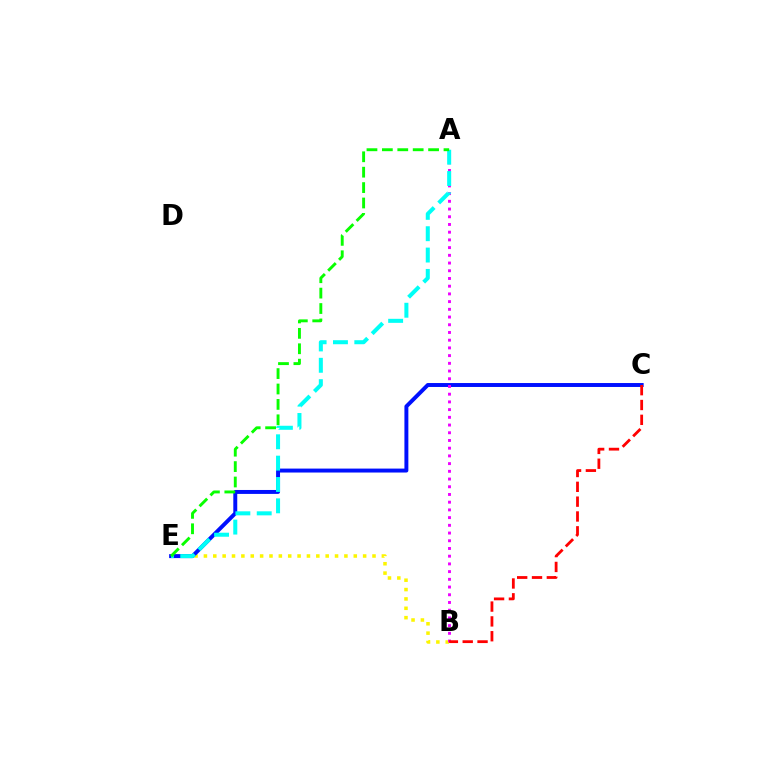{('B', 'E'): [{'color': '#fcf500', 'line_style': 'dotted', 'thickness': 2.54}], ('C', 'E'): [{'color': '#0010ff', 'line_style': 'solid', 'thickness': 2.84}], ('A', 'B'): [{'color': '#ee00ff', 'line_style': 'dotted', 'thickness': 2.1}], ('B', 'C'): [{'color': '#ff0000', 'line_style': 'dashed', 'thickness': 2.01}], ('A', 'E'): [{'color': '#00fff6', 'line_style': 'dashed', 'thickness': 2.9}, {'color': '#08ff00', 'line_style': 'dashed', 'thickness': 2.09}]}